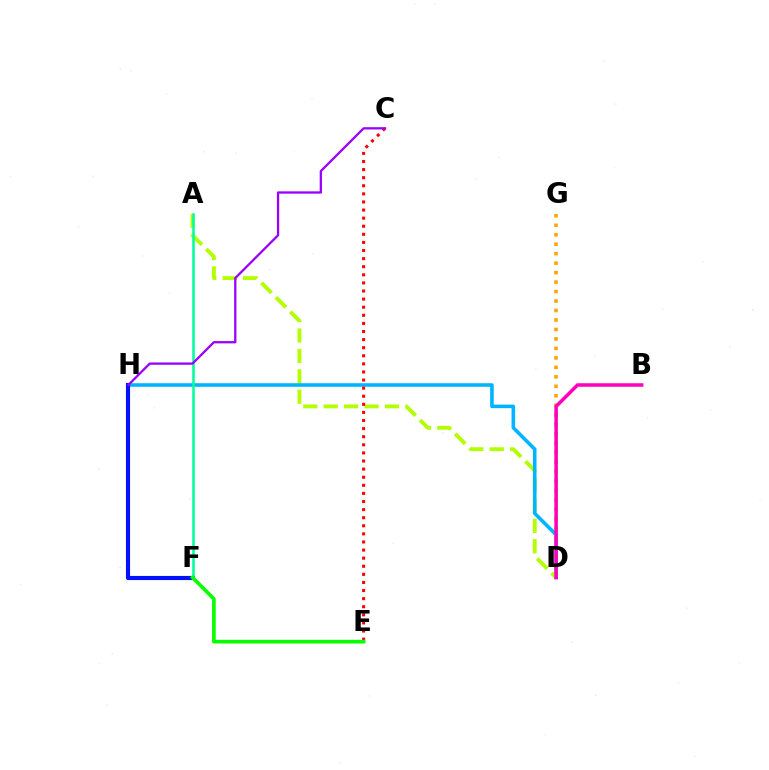{('A', 'D'): [{'color': '#b3ff00', 'line_style': 'dashed', 'thickness': 2.77}], ('D', 'H'): [{'color': '#00b5ff', 'line_style': 'solid', 'thickness': 2.58}], ('F', 'H'): [{'color': '#0010ff', 'line_style': 'solid', 'thickness': 2.98}], ('D', 'G'): [{'color': '#ffa500', 'line_style': 'dotted', 'thickness': 2.57}], ('B', 'D'): [{'color': '#ff00bd', 'line_style': 'solid', 'thickness': 2.53}], ('C', 'E'): [{'color': '#ff0000', 'line_style': 'dotted', 'thickness': 2.2}], ('A', 'F'): [{'color': '#00ff9d', 'line_style': 'solid', 'thickness': 1.83}], ('C', 'H'): [{'color': '#9b00ff', 'line_style': 'solid', 'thickness': 1.65}], ('E', 'F'): [{'color': '#08ff00', 'line_style': 'solid', 'thickness': 2.62}]}